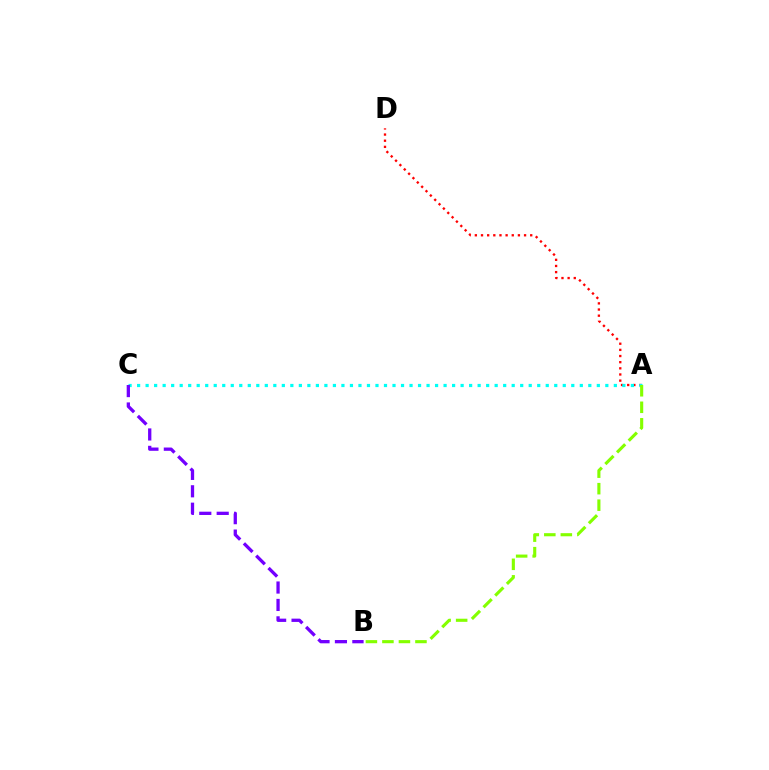{('A', 'D'): [{'color': '#ff0000', 'line_style': 'dotted', 'thickness': 1.67}], ('A', 'C'): [{'color': '#00fff6', 'line_style': 'dotted', 'thickness': 2.31}], ('B', 'C'): [{'color': '#7200ff', 'line_style': 'dashed', 'thickness': 2.37}], ('A', 'B'): [{'color': '#84ff00', 'line_style': 'dashed', 'thickness': 2.24}]}